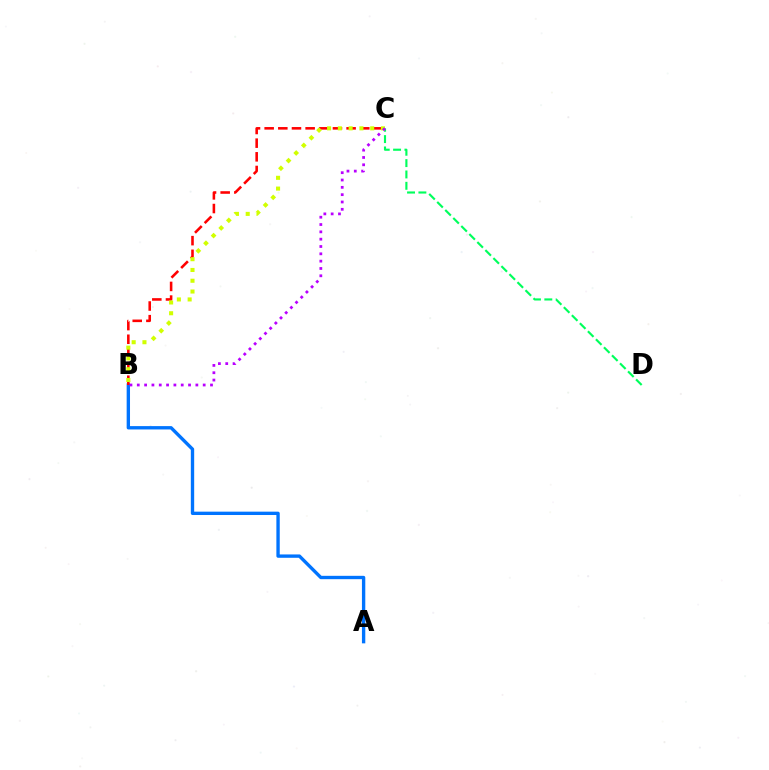{('A', 'B'): [{'color': '#0074ff', 'line_style': 'solid', 'thickness': 2.42}], ('B', 'C'): [{'color': '#ff0000', 'line_style': 'dashed', 'thickness': 1.86}, {'color': '#d1ff00', 'line_style': 'dotted', 'thickness': 2.93}, {'color': '#b900ff', 'line_style': 'dotted', 'thickness': 1.99}], ('C', 'D'): [{'color': '#00ff5c', 'line_style': 'dashed', 'thickness': 1.54}]}